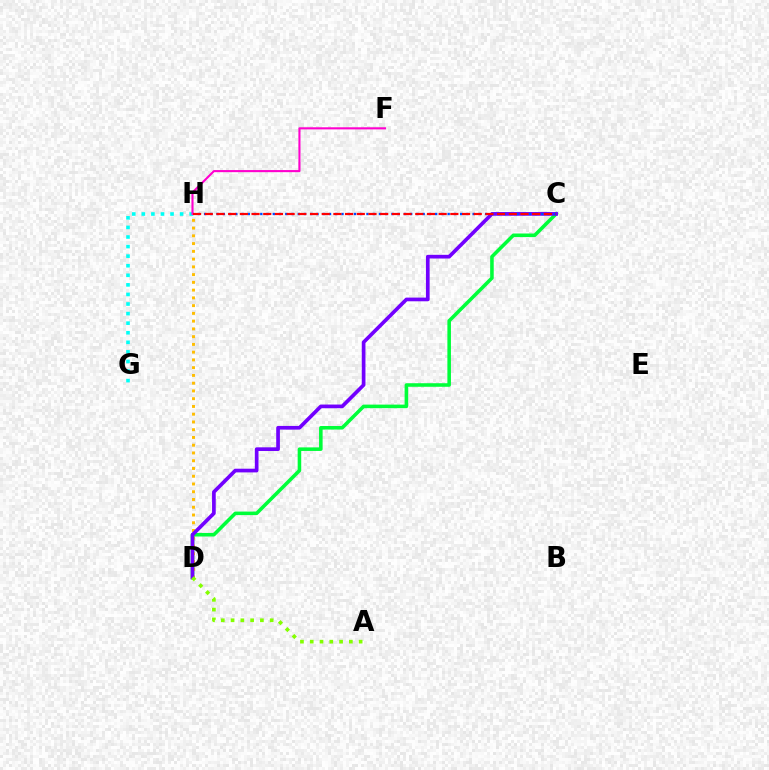{('G', 'H'): [{'color': '#00fff6', 'line_style': 'dotted', 'thickness': 2.6}], ('C', 'D'): [{'color': '#00ff39', 'line_style': 'solid', 'thickness': 2.56}, {'color': '#7200ff', 'line_style': 'solid', 'thickness': 2.65}], ('F', 'H'): [{'color': '#ff00cf', 'line_style': 'solid', 'thickness': 1.52}], ('D', 'H'): [{'color': '#ffbd00', 'line_style': 'dotted', 'thickness': 2.11}], ('C', 'H'): [{'color': '#004bff', 'line_style': 'dotted', 'thickness': 1.7}, {'color': '#ff0000', 'line_style': 'dashed', 'thickness': 1.59}], ('A', 'D'): [{'color': '#84ff00', 'line_style': 'dotted', 'thickness': 2.66}]}